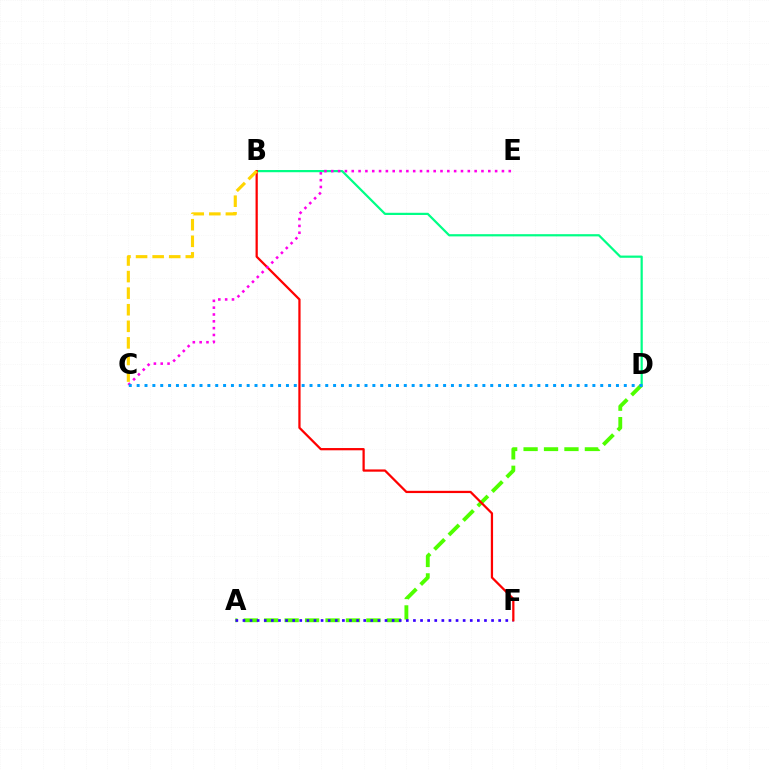{('A', 'D'): [{'color': '#4fff00', 'line_style': 'dashed', 'thickness': 2.78}], ('B', 'D'): [{'color': '#00ff86', 'line_style': 'solid', 'thickness': 1.6}], ('A', 'F'): [{'color': '#3700ff', 'line_style': 'dotted', 'thickness': 1.93}], ('B', 'F'): [{'color': '#ff0000', 'line_style': 'solid', 'thickness': 1.62}], ('C', 'E'): [{'color': '#ff00ed', 'line_style': 'dotted', 'thickness': 1.85}], ('B', 'C'): [{'color': '#ffd500', 'line_style': 'dashed', 'thickness': 2.25}], ('C', 'D'): [{'color': '#009eff', 'line_style': 'dotted', 'thickness': 2.13}]}